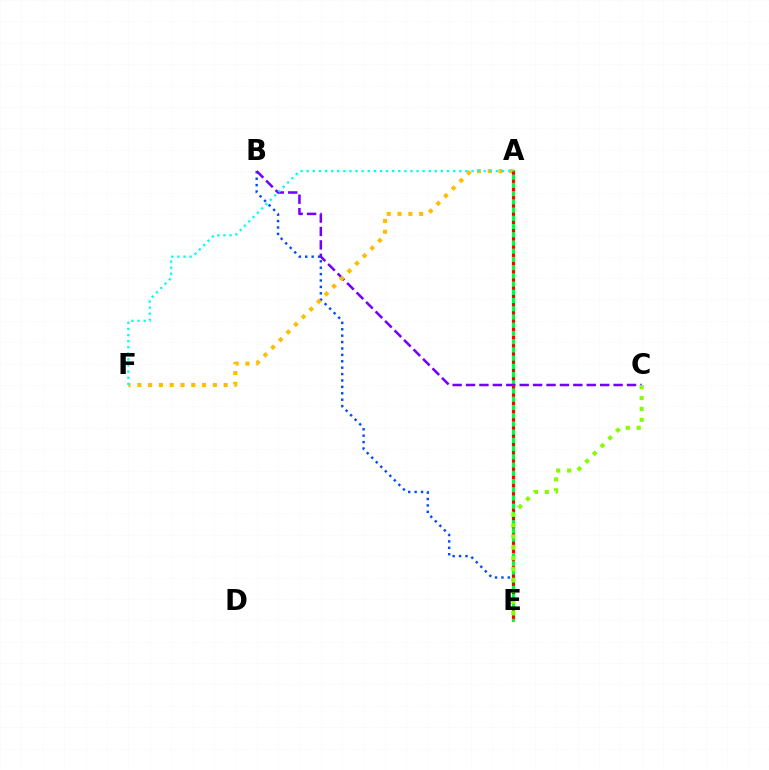{('A', 'E'): [{'color': '#ff00cf', 'line_style': 'dashed', 'thickness': 2.11}, {'color': '#00ff39', 'line_style': 'solid', 'thickness': 2.29}, {'color': '#ff0000', 'line_style': 'dotted', 'thickness': 2.23}], ('B', 'E'): [{'color': '#004bff', 'line_style': 'dotted', 'thickness': 1.74}], ('B', 'C'): [{'color': '#7200ff', 'line_style': 'dashed', 'thickness': 1.82}], ('A', 'F'): [{'color': '#ffbd00', 'line_style': 'dotted', 'thickness': 2.93}, {'color': '#00fff6', 'line_style': 'dotted', 'thickness': 1.66}], ('C', 'E'): [{'color': '#84ff00', 'line_style': 'dotted', 'thickness': 2.97}]}